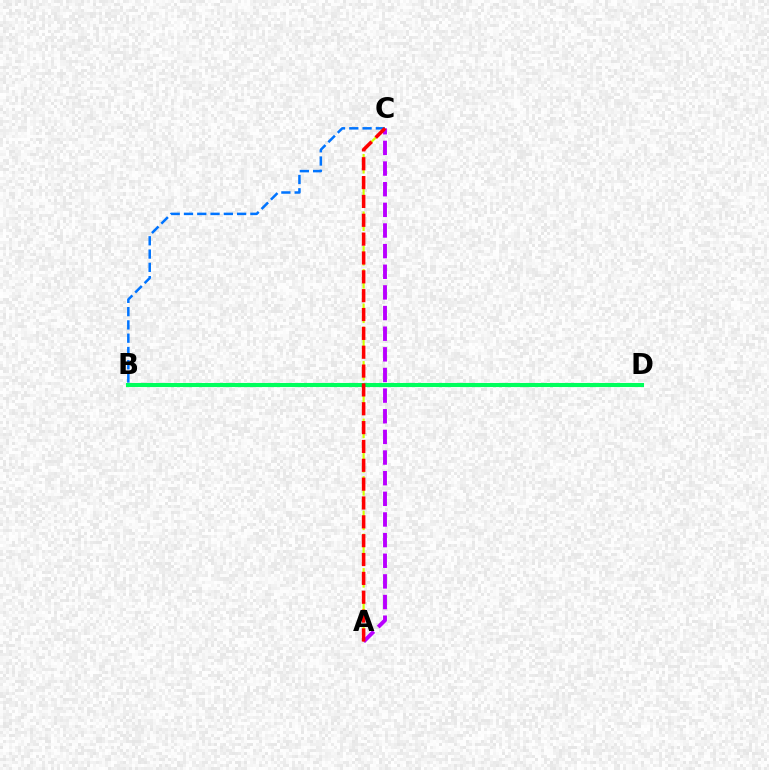{('B', 'C'): [{'color': '#0074ff', 'line_style': 'dashed', 'thickness': 1.8}], ('B', 'D'): [{'color': '#00ff5c', 'line_style': 'solid', 'thickness': 2.94}], ('A', 'C'): [{'color': '#d1ff00', 'line_style': 'dashed', 'thickness': 1.56}, {'color': '#b900ff', 'line_style': 'dashed', 'thickness': 2.8}, {'color': '#ff0000', 'line_style': 'dashed', 'thickness': 2.56}]}